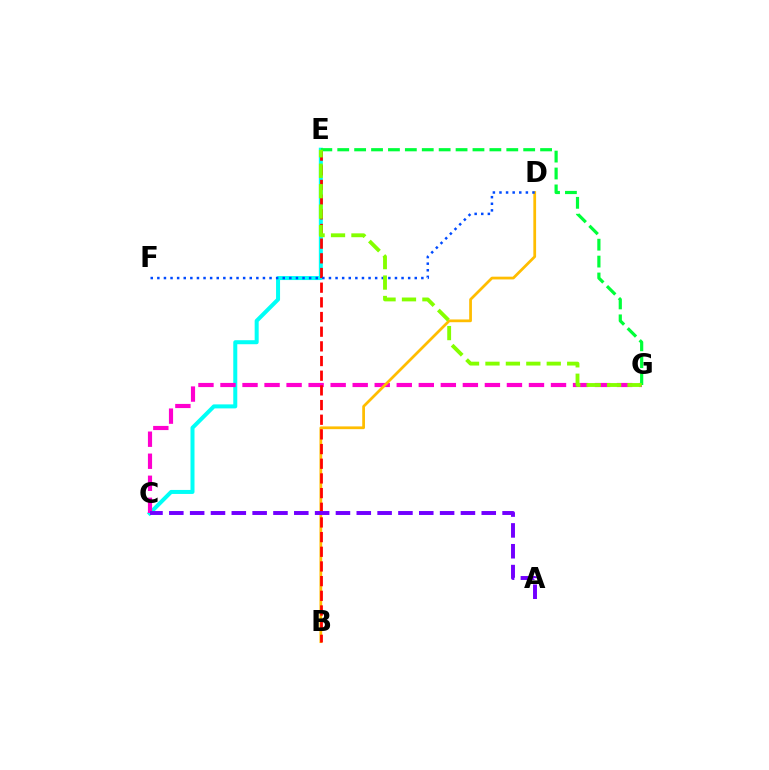{('C', 'E'): [{'color': '#00fff6', 'line_style': 'solid', 'thickness': 2.89}], ('C', 'G'): [{'color': '#ff00cf', 'line_style': 'dashed', 'thickness': 2.99}], ('B', 'D'): [{'color': '#ffbd00', 'line_style': 'solid', 'thickness': 1.98}], ('B', 'E'): [{'color': '#ff0000', 'line_style': 'dashed', 'thickness': 1.99}], ('E', 'G'): [{'color': '#00ff39', 'line_style': 'dashed', 'thickness': 2.3}, {'color': '#84ff00', 'line_style': 'dashed', 'thickness': 2.78}], ('D', 'F'): [{'color': '#004bff', 'line_style': 'dotted', 'thickness': 1.79}], ('A', 'C'): [{'color': '#7200ff', 'line_style': 'dashed', 'thickness': 2.83}]}